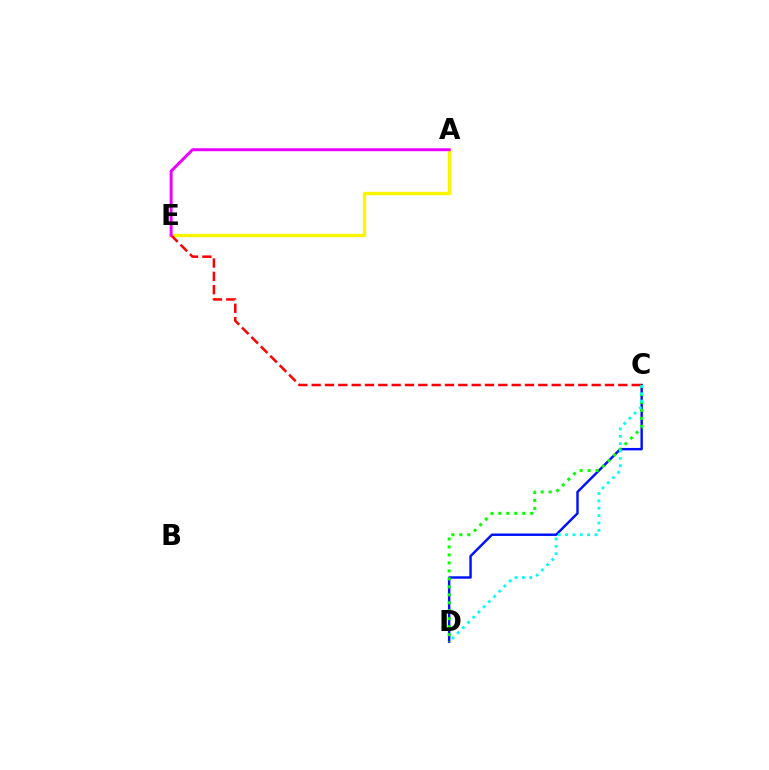{('A', 'E'): [{'color': '#fcf500', 'line_style': 'solid', 'thickness': 2.42}, {'color': '#ee00ff', 'line_style': 'solid', 'thickness': 2.13}], ('C', 'D'): [{'color': '#0010ff', 'line_style': 'solid', 'thickness': 1.75}, {'color': '#08ff00', 'line_style': 'dotted', 'thickness': 2.17}, {'color': '#00fff6', 'line_style': 'dotted', 'thickness': 2.0}], ('C', 'E'): [{'color': '#ff0000', 'line_style': 'dashed', 'thickness': 1.81}]}